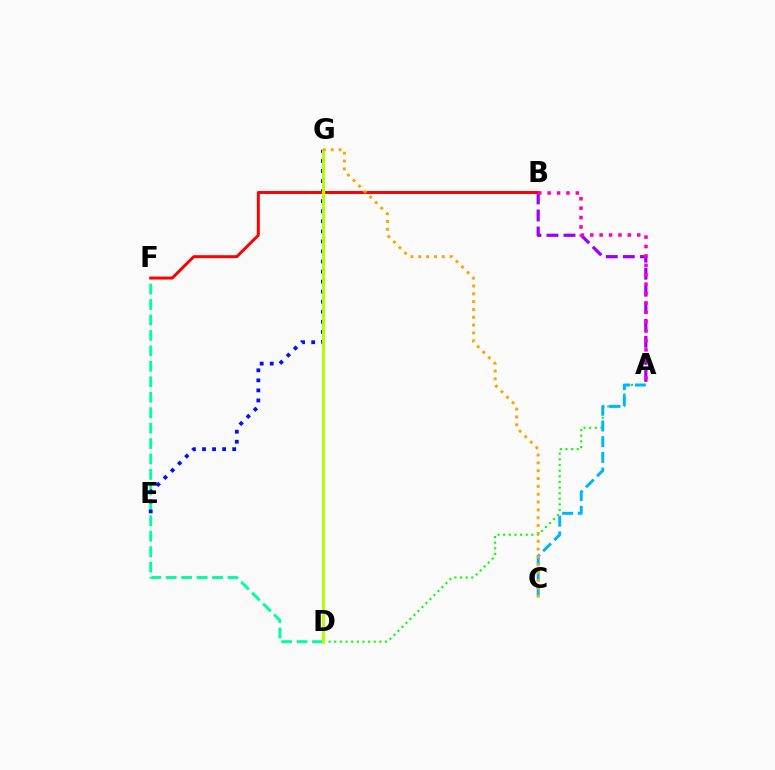{('D', 'F'): [{'color': '#00ff9d', 'line_style': 'dashed', 'thickness': 2.1}], ('E', 'G'): [{'color': '#0010ff', 'line_style': 'dotted', 'thickness': 2.73}], ('A', 'B'): [{'color': '#9b00ff', 'line_style': 'dashed', 'thickness': 2.31}, {'color': '#ff00bd', 'line_style': 'dotted', 'thickness': 2.55}], ('A', 'D'): [{'color': '#08ff00', 'line_style': 'dotted', 'thickness': 1.53}], ('A', 'C'): [{'color': '#00b5ff', 'line_style': 'dashed', 'thickness': 2.13}], ('B', 'F'): [{'color': '#ff0000', 'line_style': 'solid', 'thickness': 2.12}], ('D', 'G'): [{'color': '#b3ff00', 'line_style': 'solid', 'thickness': 2.12}], ('C', 'G'): [{'color': '#ffa500', 'line_style': 'dotted', 'thickness': 2.13}]}